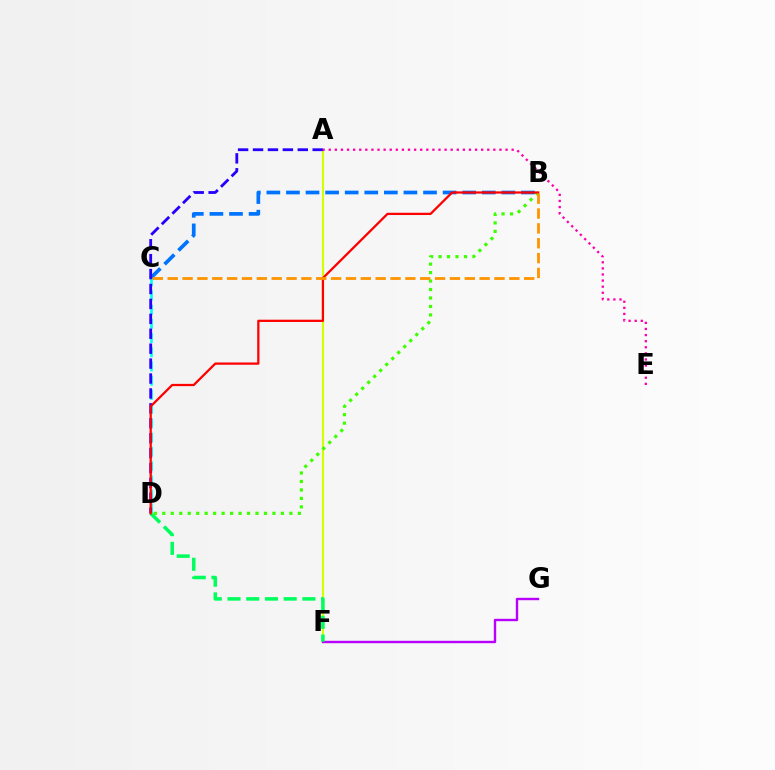{('B', 'C'): [{'color': '#0074ff', 'line_style': 'dashed', 'thickness': 2.66}, {'color': '#ff9400', 'line_style': 'dashed', 'thickness': 2.02}], ('A', 'F'): [{'color': '#d1ff00', 'line_style': 'solid', 'thickness': 1.54}], ('F', 'G'): [{'color': '#b900ff', 'line_style': 'solid', 'thickness': 1.73}], ('B', 'D'): [{'color': '#3dff00', 'line_style': 'dotted', 'thickness': 2.3}, {'color': '#ff0000', 'line_style': 'solid', 'thickness': 1.63}], ('C', 'D'): [{'color': '#00fff6', 'line_style': 'dashed', 'thickness': 1.93}], ('A', 'D'): [{'color': '#2500ff', 'line_style': 'dashed', 'thickness': 2.03}], ('D', 'F'): [{'color': '#00ff5c', 'line_style': 'dashed', 'thickness': 2.54}], ('A', 'E'): [{'color': '#ff00ac', 'line_style': 'dotted', 'thickness': 1.66}]}